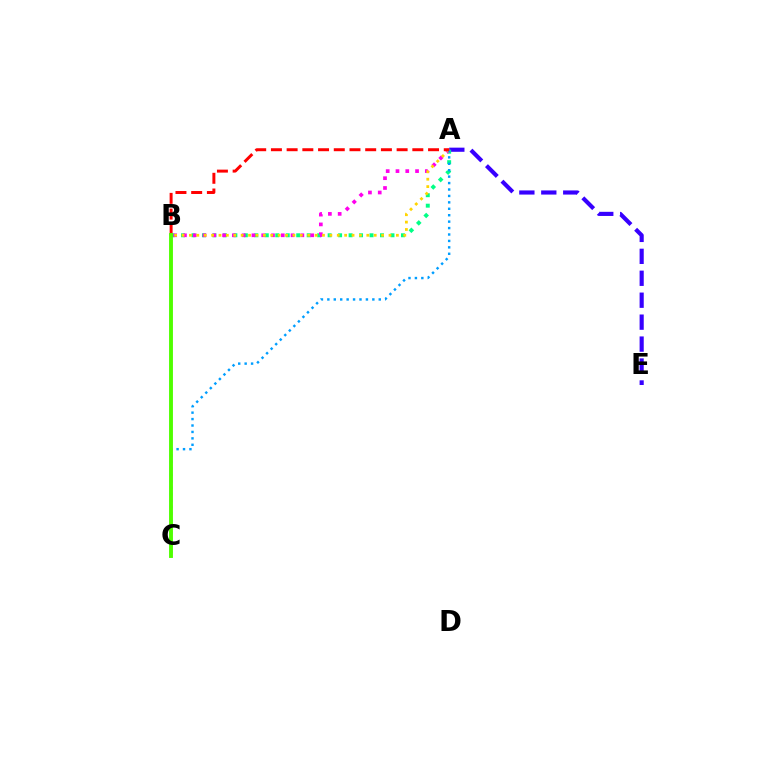{('A', 'E'): [{'color': '#3700ff', 'line_style': 'dashed', 'thickness': 2.98}], ('A', 'B'): [{'color': '#00ff86', 'line_style': 'dotted', 'thickness': 2.85}, {'color': '#ff00ed', 'line_style': 'dotted', 'thickness': 2.66}, {'color': '#ffd500', 'line_style': 'dotted', 'thickness': 2.01}, {'color': '#ff0000', 'line_style': 'dashed', 'thickness': 2.13}], ('A', 'C'): [{'color': '#009eff', 'line_style': 'dotted', 'thickness': 1.75}], ('B', 'C'): [{'color': '#4fff00', 'line_style': 'solid', 'thickness': 2.79}]}